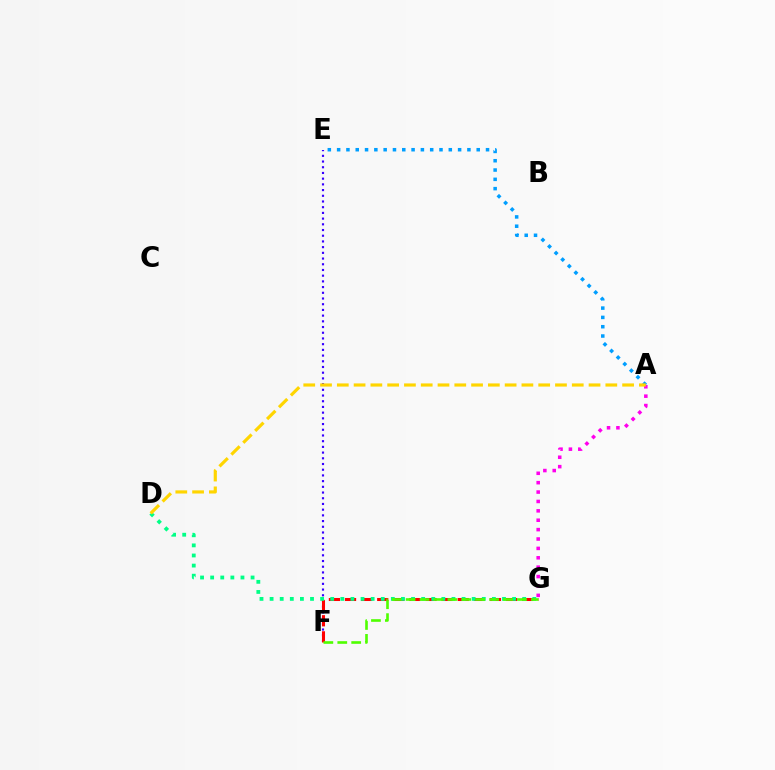{('E', 'F'): [{'color': '#3700ff', 'line_style': 'dotted', 'thickness': 1.55}], ('F', 'G'): [{'color': '#ff0000', 'line_style': 'dashed', 'thickness': 2.19}, {'color': '#4fff00', 'line_style': 'dashed', 'thickness': 1.89}], ('D', 'G'): [{'color': '#00ff86', 'line_style': 'dotted', 'thickness': 2.75}], ('A', 'G'): [{'color': '#ff00ed', 'line_style': 'dotted', 'thickness': 2.55}], ('A', 'E'): [{'color': '#009eff', 'line_style': 'dotted', 'thickness': 2.53}], ('A', 'D'): [{'color': '#ffd500', 'line_style': 'dashed', 'thickness': 2.28}]}